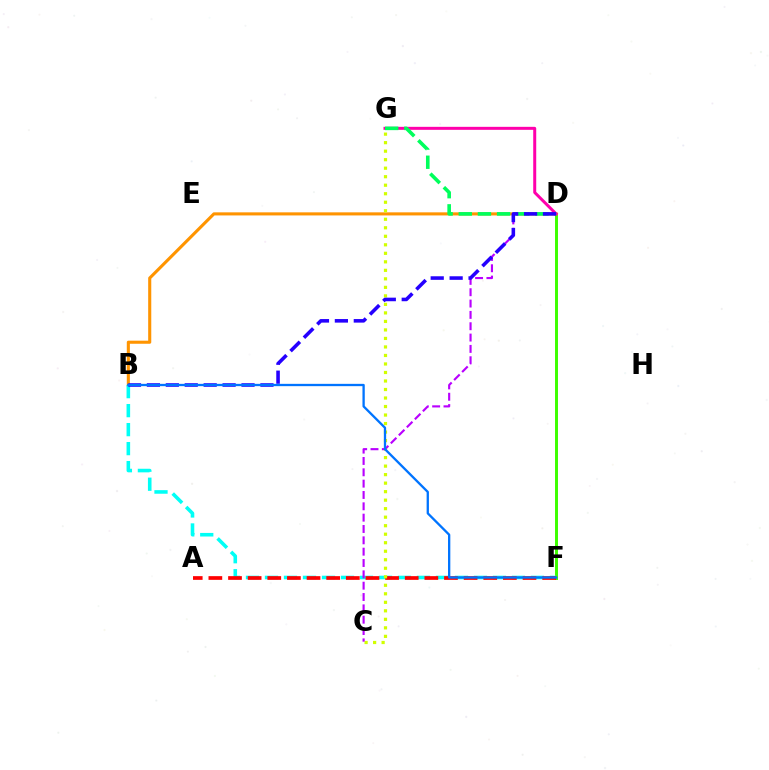{('D', 'F'): [{'color': '#3dff00', 'line_style': 'solid', 'thickness': 2.13}], ('B', 'D'): [{'color': '#ff9400', 'line_style': 'solid', 'thickness': 2.22}, {'color': '#2500ff', 'line_style': 'dashed', 'thickness': 2.57}], ('B', 'F'): [{'color': '#00fff6', 'line_style': 'dashed', 'thickness': 2.58}, {'color': '#0074ff', 'line_style': 'solid', 'thickness': 1.66}], ('A', 'F'): [{'color': '#ff0000', 'line_style': 'dashed', 'thickness': 2.67}], ('D', 'G'): [{'color': '#ff00ac', 'line_style': 'solid', 'thickness': 2.16}, {'color': '#00ff5c', 'line_style': 'dashed', 'thickness': 2.6}], ('C', 'G'): [{'color': '#d1ff00', 'line_style': 'dotted', 'thickness': 2.31}], ('C', 'D'): [{'color': '#b900ff', 'line_style': 'dashed', 'thickness': 1.54}]}